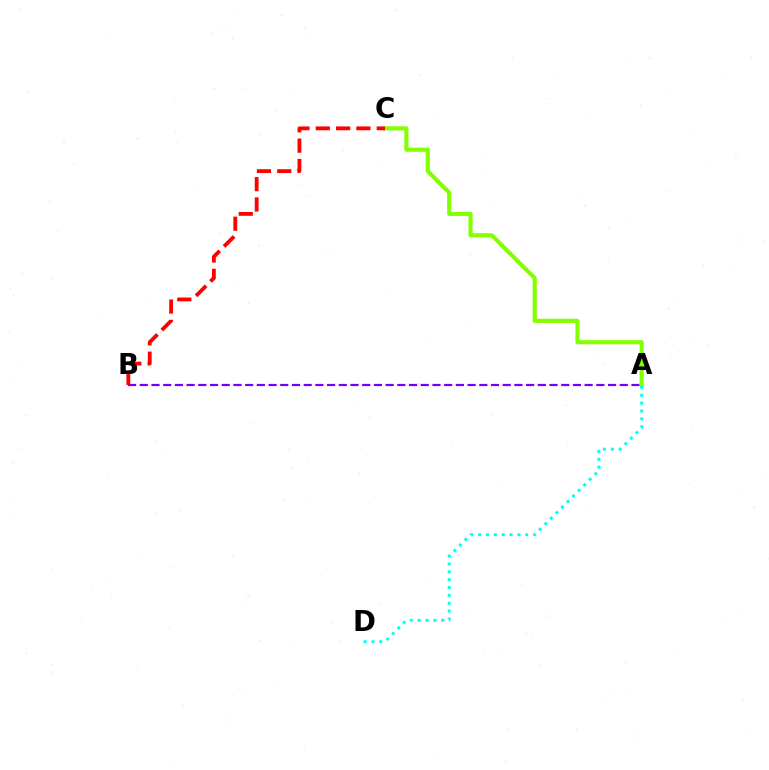{('A', 'B'): [{'color': '#7200ff', 'line_style': 'dashed', 'thickness': 1.59}], ('A', 'C'): [{'color': '#84ff00', 'line_style': 'solid', 'thickness': 2.97}], ('B', 'C'): [{'color': '#ff0000', 'line_style': 'dashed', 'thickness': 2.76}], ('A', 'D'): [{'color': '#00fff6', 'line_style': 'dotted', 'thickness': 2.13}]}